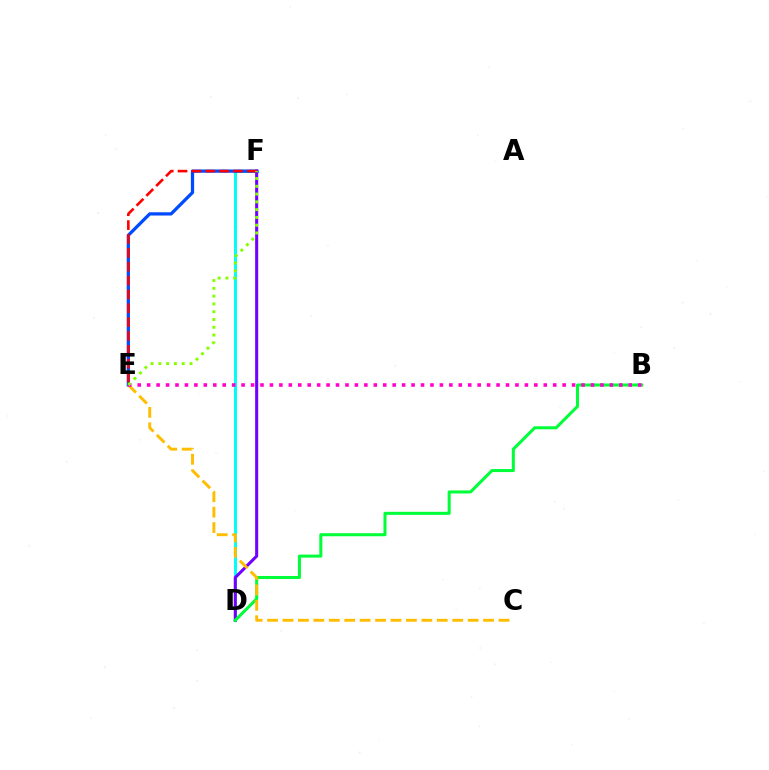{('D', 'F'): [{'color': '#00fff6', 'line_style': 'solid', 'thickness': 2.17}, {'color': '#7200ff', 'line_style': 'solid', 'thickness': 2.2}], ('E', 'F'): [{'color': '#004bff', 'line_style': 'solid', 'thickness': 2.35}, {'color': '#ff0000', 'line_style': 'dashed', 'thickness': 1.88}, {'color': '#84ff00', 'line_style': 'dotted', 'thickness': 2.11}], ('B', 'D'): [{'color': '#00ff39', 'line_style': 'solid', 'thickness': 2.18}], ('C', 'E'): [{'color': '#ffbd00', 'line_style': 'dashed', 'thickness': 2.1}], ('B', 'E'): [{'color': '#ff00cf', 'line_style': 'dotted', 'thickness': 2.57}]}